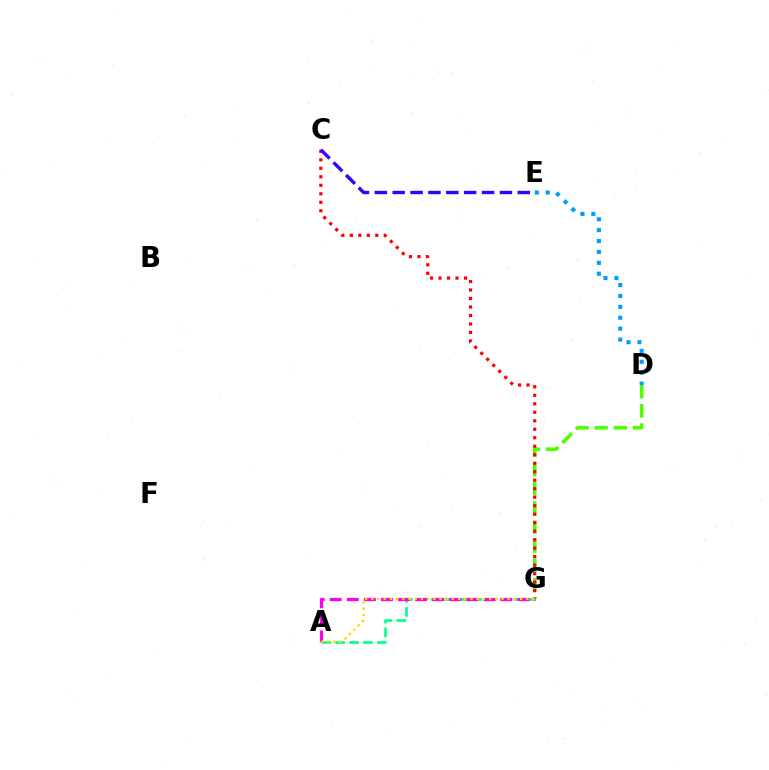{('D', 'G'): [{'color': '#4fff00', 'line_style': 'dashed', 'thickness': 2.6}], ('C', 'G'): [{'color': '#ff0000', 'line_style': 'dotted', 'thickness': 2.31}], ('C', 'E'): [{'color': '#3700ff', 'line_style': 'dashed', 'thickness': 2.43}], ('A', 'G'): [{'color': '#00ff86', 'line_style': 'dashed', 'thickness': 1.88}, {'color': '#ff00ed', 'line_style': 'dashed', 'thickness': 2.32}, {'color': '#ffd500', 'line_style': 'dotted', 'thickness': 1.68}], ('D', 'E'): [{'color': '#009eff', 'line_style': 'dotted', 'thickness': 2.96}]}